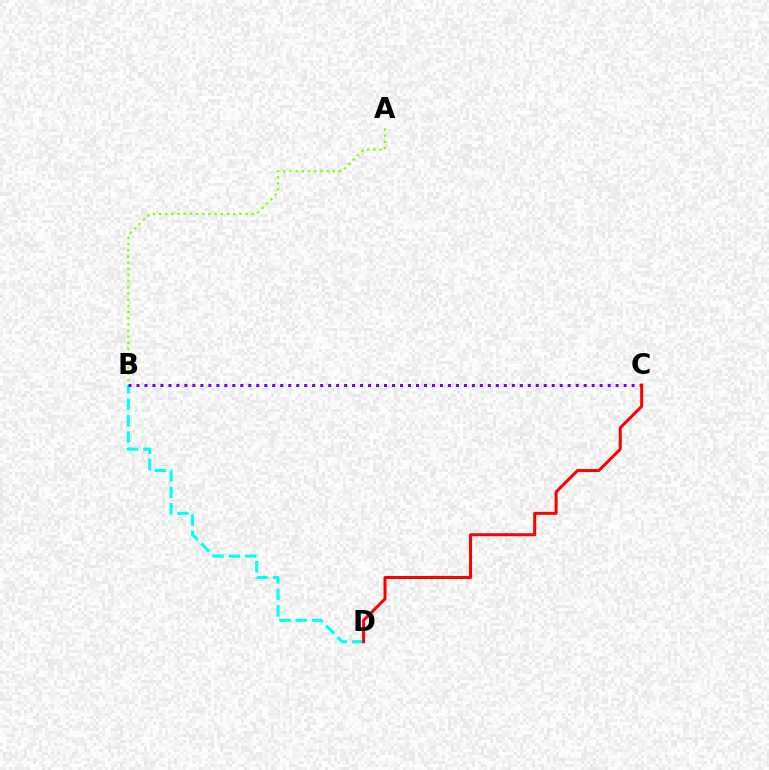{('B', 'D'): [{'color': '#00fff6', 'line_style': 'dashed', 'thickness': 2.22}], ('A', 'B'): [{'color': '#84ff00', 'line_style': 'dotted', 'thickness': 1.68}], ('B', 'C'): [{'color': '#7200ff', 'line_style': 'dotted', 'thickness': 2.17}], ('C', 'D'): [{'color': '#ff0000', 'line_style': 'solid', 'thickness': 2.16}]}